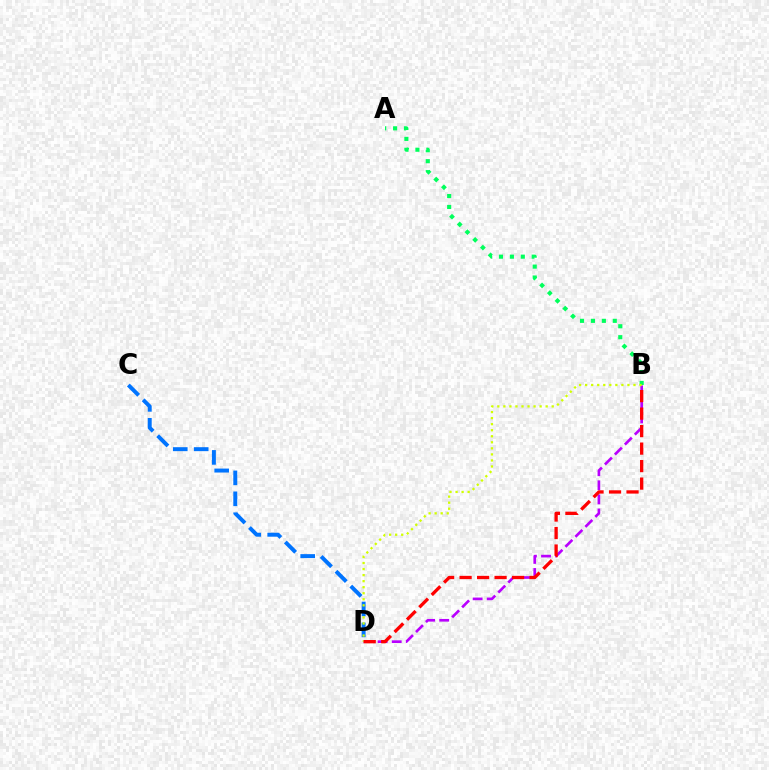{('B', 'D'): [{'color': '#b900ff', 'line_style': 'dashed', 'thickness': 1.91}, {'color': '#d1ff00', 'line_style': 'dotted', 'thickness': 1.64}, {'color': '#ff0000', 'line_style': 'dashed', 'thickness': 2.38}], ('A', 'B'): [{'color': '#00ff5c', 'line_style': 'dotted', 'thickness': 2.97}], ('C', 'D'): [{'color': '#0074ff', 'line_style': 'dashed', 'thickness': 2.84}]}